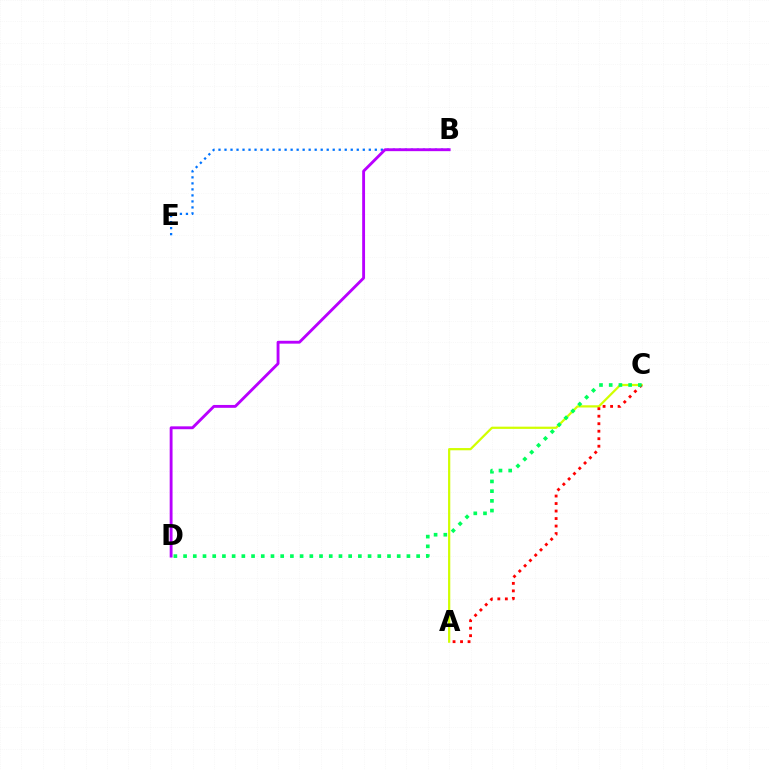{('B', 'E'): [{'color': '#0074ff', 'line_style': 'dotted', 'thickness': 1.63}], ('A', 'C'): [{'color': '#d1ff00', 'line_style': 'solid', 'thickness': 1.61}, {'color': '#ff0000', 'line_style': 'dotted', 'thickness': 2.04}], ('C', 'D'): [{'color': '#00ff5c', 'line_style': 'dotted', 'thickness': 2.64}], ('B', 'D'): [{'color': '#b900ff', 'line_style': 'solid', 'thickness': 2.06}]}